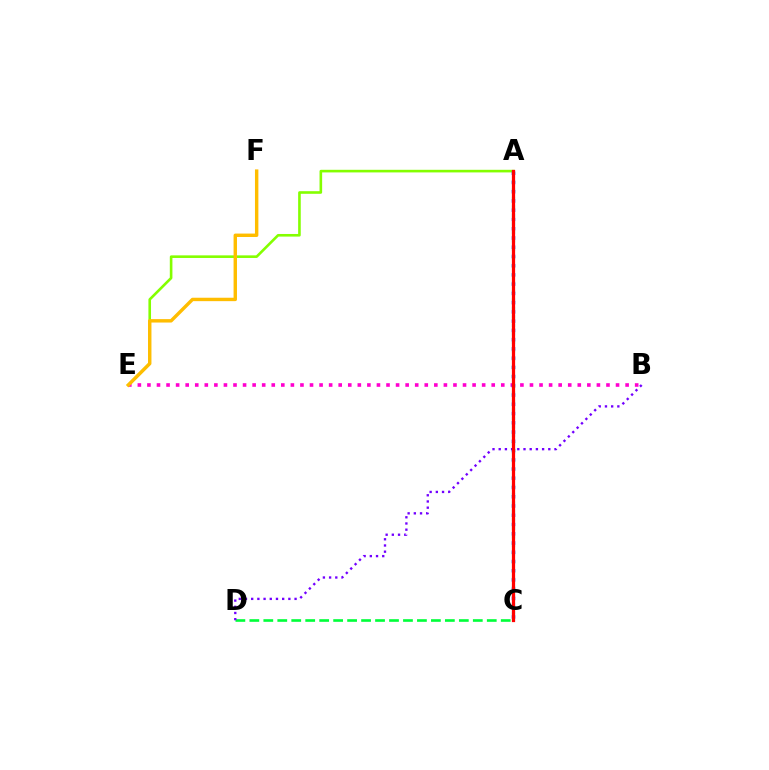{('A', 'E'): [{'color': '#84ff00', 'line_style': 'solid', 'thickness': 1.88}], ('A', 'C'): [{'color': '#00fff6', 'line_style': 'dotted', 'thickness': 2.3}, {'color': '#004bff', 'line_style': 'dotted', 'thickness': 2.51}, {'color': '#ff0000', 'line_style': 'solid', 'thickness': 2.34}], ('B', 'E'): [{'color': '#ff00cf', 'line_style': 'dotted', 'thickness': 2.6}], ('C', 'D'): [{'color': '#00ff39', 'line_style': 'dashed', 'thickness': 1.9}], ('E', 'F'): [{'color': '#ffbd00', 'line_style': 'solid', 'thickness': 2.46}], ('B', 'D'): [{'color': '#7200ff', 'line_style': 'dotted', 'thickness': 1.68}]}